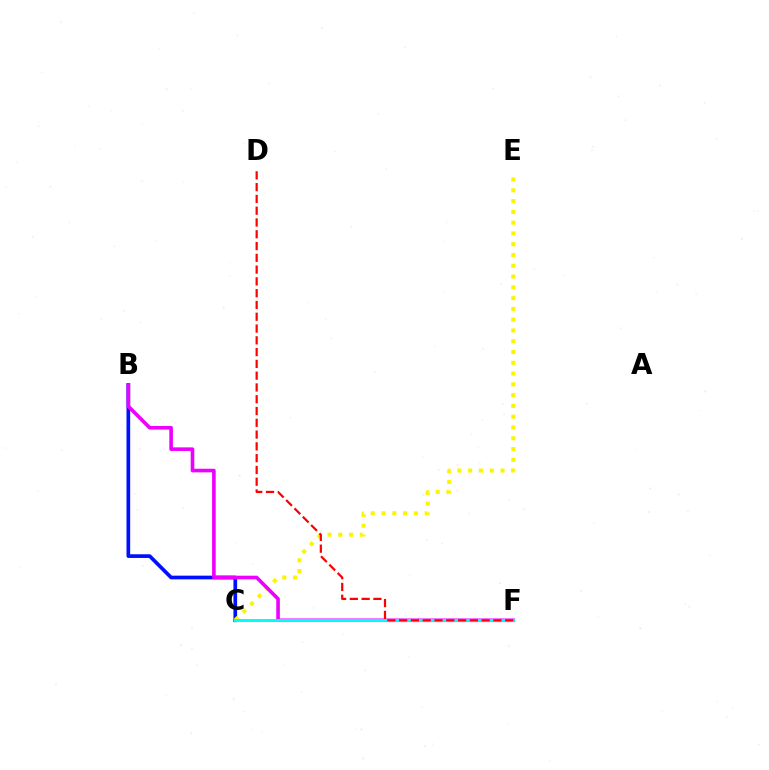{('C', 'F'): [{'color': '#08ff00', 'line_style': 'dashed', 'thickness': 2.08}, {'color': '#00fff6', 'line_style': 'solid', 'thickness': 2.11}], ('B', 'C'): [{'color': '#0010ff', 'line_style': 'solid', 'thickness': 2.66}], ('C', 'E'): [{'color': '#fcf500', 'line_style': 'dotted', 'thickness': 2.93}], ('B', 'F'): [{'color': '#ee00ff', 'line_style': 'solid', 'thickness': 2.6}], ('D', 'F'): [{'color': '#ff0000', 'line_style': 'dashed', 'thickness': 1.6}]}